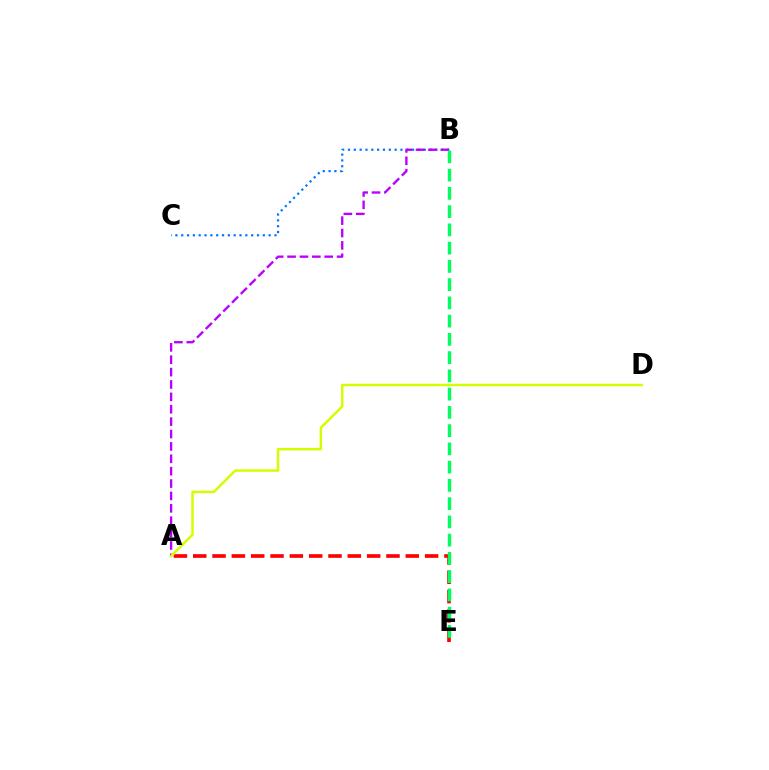{('B', 'C'): [{'color': '#0074ff', 'line_style': 'dotted', 'thickness': 1.58}], ('A', 'E'): [{'color': '#ff0000', 'line_style': 'dashed', 'thickness': 2.63}], ('A', 'B'): [{'color': '#b900ff', 'line_style': 'dashed', 'thickness': 1.68}], ('B', 'E'): [{'color': '#00ff5c', 'line_style': 'dashed', 'thickness': 2.48}], ('A', 'D'): [{'color': '#d1ff00', 'line_style': 'solid', 'thickness': 1.78}]}